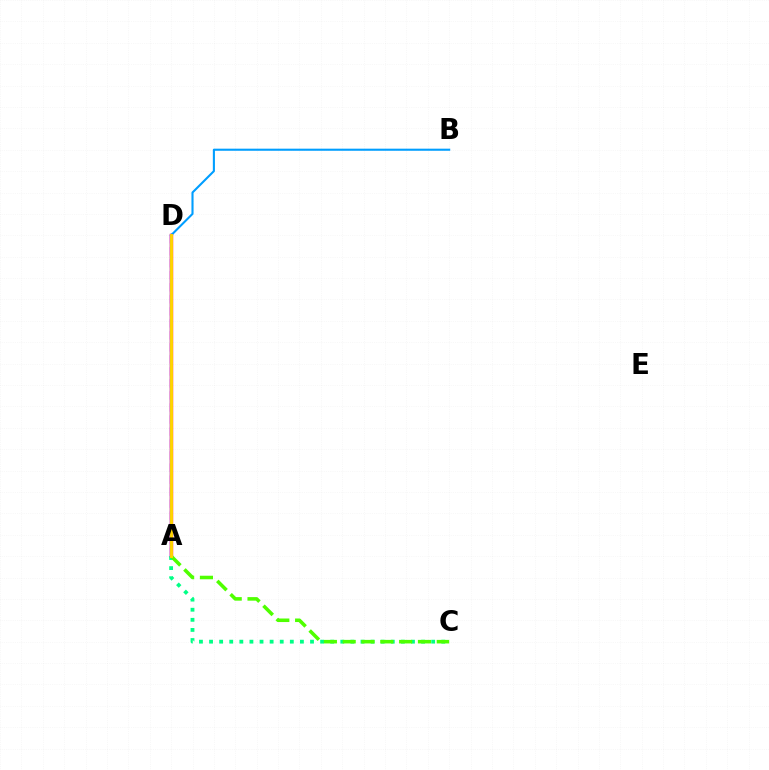{('A', 'D'): [{'color': '#ff0000', 'line_style': 'solid', 'thickness': 2.41}, {'color': '#ff00ed', 'line_style': 'dashed', 'thickness': 1.63}, {'color': '#3700ff', 'line_style': 'solid', 'thickness': 1.63}, {'color': '#ffd500', 'line_style': 'solid', 'thickness': 2.12}], ('B', 'D'): [{'color': '#009eff', 'line_style': 'solid', 'thickness': 1.51}], ('A', 'C'): [{'color': '#00ff86', 'line_style': 'dotted', 'thickness': 2.74}, {'color': '#4fff00', 'line_style': 'dashed', 'thickness': 2.56}]}